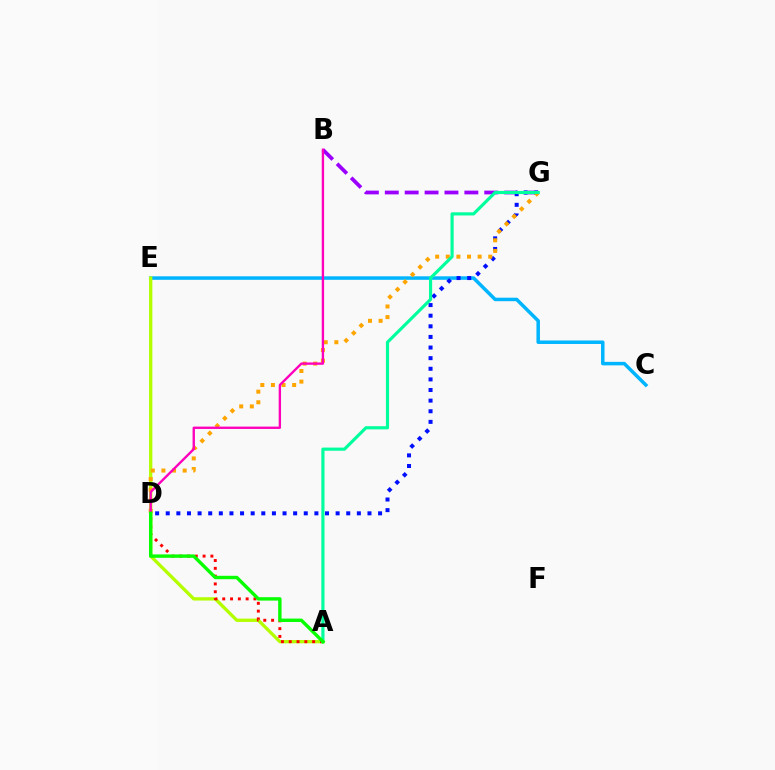{('B', 'G'): [{'color': '#9b00ff', 'line_style': 'dashed', 'thickness': 2.7}], ('C', 'E'): [{'color': '#00b5ff', 'line_style': 'solid', 'thickness': 2.52}], ('A', 'E'): [{'color': '#b3ff00', 'line_style': 'solid', 'thickness': 2.38}], ('A', 'D'): [{'color': '#ff0000', 'line_style': 'dotted', 'thickness': 2.12}, {'color': '#08ff00', 'line_style': 'solid', 'thickness': 2.45}], ('D', 'G'): [{'color': '#0010ff', 'line_style': 'dotted', 'thickness': 2.88}, {'color': '#ffa500', 'line_style': 'dotted', 'thickness': 2.89}], ('A', 'G'): [{'color': '#00ff9d', 'line_style': 'solid', 'thickness': 2.27}], ('B', 'D'): [{'color': '#ff00bd', 'line_style': 'solid', 'thickness': 1.7}]}